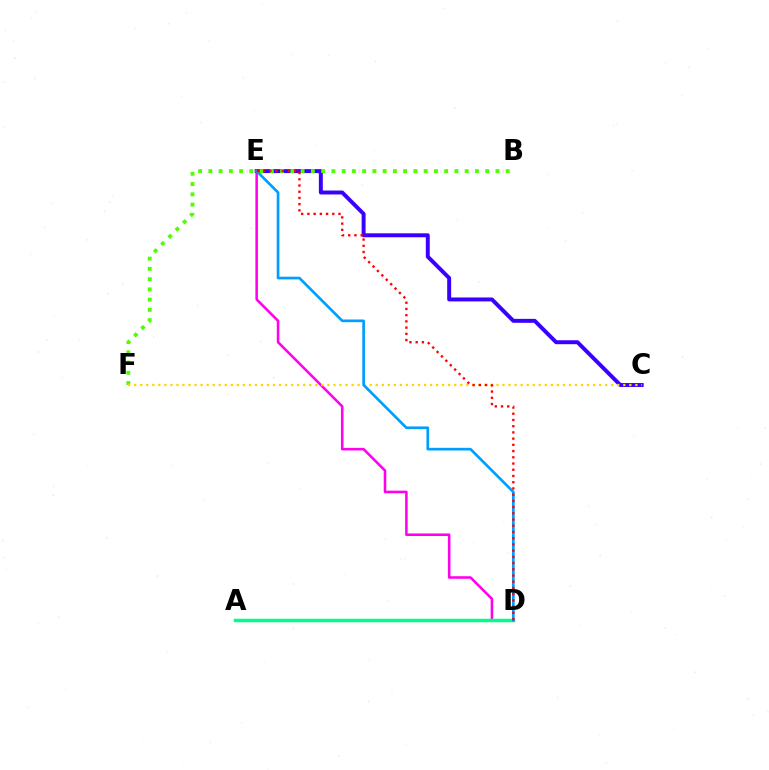{('C', 'E'): [{'color': '#3700ff', 'line_style': 'solid', 'thickness': 2.84}], ('B', 'F'): [{'color': '#4fff00', 'line_style': 'dotted', 'thickness': 2.79}], ('D', 'E'): [{'color': '#ff00ed', 'line_style': 'solid', 'thickness': 1.84}, {'color': '#009eff', 'line_style': 'solid', 'thickness': 1.93}, {'color': '#ff0000', 'line_style': 'dotted', 'thickness': 1.69}], ('A', 'D'): [{'color': '#00ff86', 'line_style': 'solid', 'thickness': 2.49}], ('C', 'F'): [{'color': '#ffd500', 'line_style': 'dotted', 'thickness': 1.64}]}